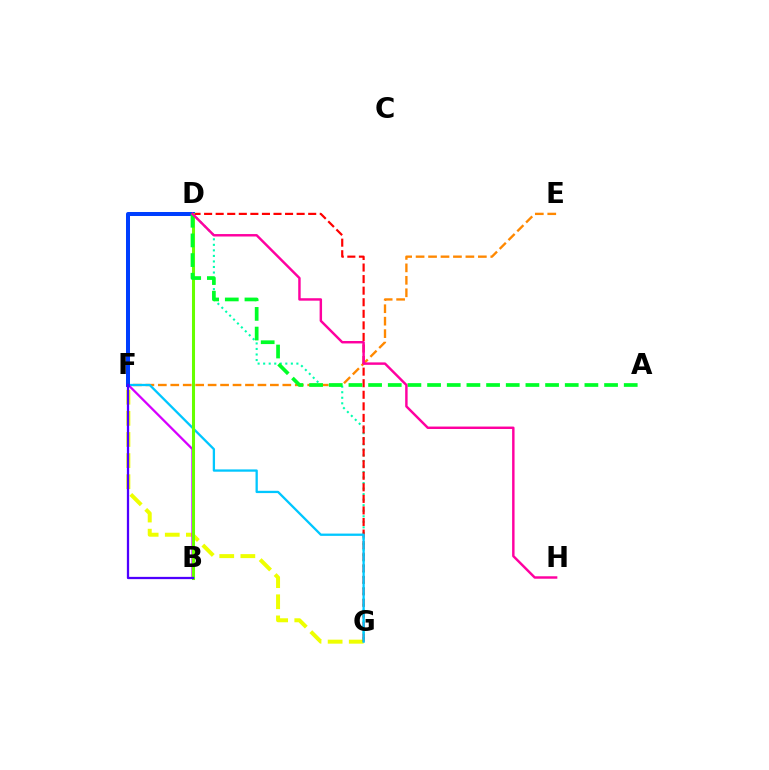{('F', 'G'): [{'color': '#eeff00', 'line_style': 'dashed', 'thickness': 2.87}, {'color': '#00c7ff', 'line_style': 'solid', 'thickness': 1.65}], ('D', 'G'): [{'color': '#00ffaf', 'line_style': 'dotted', 'thickness': 1.5}, {'color': '#ff0000', 'line_style': 'dashed', 'thickness': 1.57}], ('E', 'F'): [{'color': '#ff8800', 'line_style': 'dashed', 'thickness': 1.69}], ('B', 'F'): [{'color': '#d600ff', 'line_style': 'solid', 'thickness': 1.64}, {'color': '#4f00ff', 'line_style': 'solid', 'thickness': 1.63}], ('D', 'F'): [{'color': '#003fff', 'line_style': 'solid', 'thickness': 2.89}], ('B', 'D'): [{'color': '#66ff00', 'line_style': 'solid', 'thickness': 2.19}], ('A', 'D'): [{'color': '#00ff27', 'line_style': 'dashed', 'thickness': 2.67}], ('D', 'H'): [{'color': '#ff00a0', 'line_style': 'solid', 'thickness': 1.76}]}